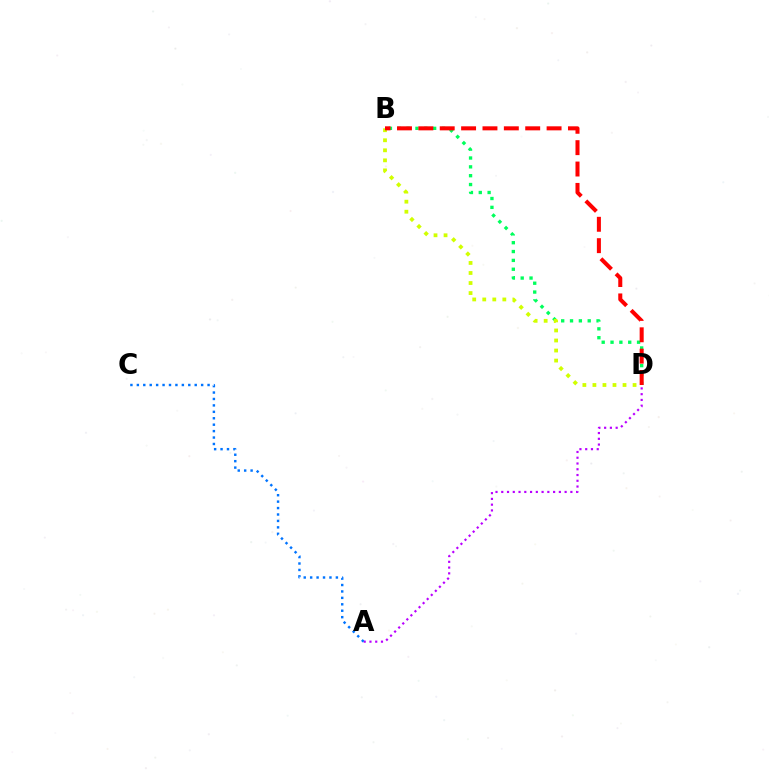{('B', 'D'): [{'color': '#00ff5c', 'line_style': 'dotted', 'thickness': 2.4}, {'color': '#d1ff00', 'line_style': 'dotted', 'thickness': 2.73}, {'color': '#ff0000', 'line_style': 'dashed', 'thickness': 2.9}], ('A', 'D'): [{'color': '#b900ff', 'line_style': 'dotted', 'thickness': 1.56}], ('A', 'C'): [{'color': '#0074ff', 'line_style': 'dotted', 'thickness': 1.75}]}